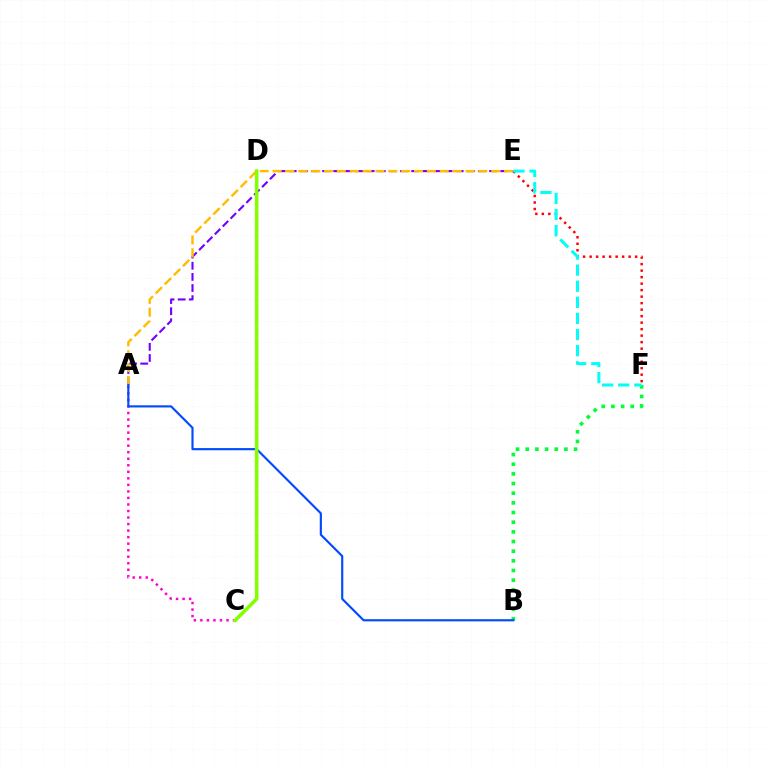{('B', 'F'): [{'color': '#00ff39', 'line_style': 'dotted', 'thickness': 2.62}], ('A', 'C'): [{'color': '#ff00cf', 'line_style': 'dotted', 'thickness': 1.77}], ('A', 'E'): [{'color': '#7200ff', 'line_style': 'dashed', 'thickness': 1.51}, {'color': '#ffbd00', 'line_style': 'dashed', 'thickness': 1.75}], ('E', 'F'): [{'color': '#ff0000', 'line_style': 'dotted', 'thickness': 1.77}, {'color': '#00fff6', 'line_style': 'dashed', 'thickness': 2.19}], ('A', 'B'): [{'color': '#004bff', 'line_style': 'solid', 'thickness': 1.55}], ('C', 'D'): [{'color': '#84ff00', 'line_style': 'solid', 'thickness': 2.56}]}